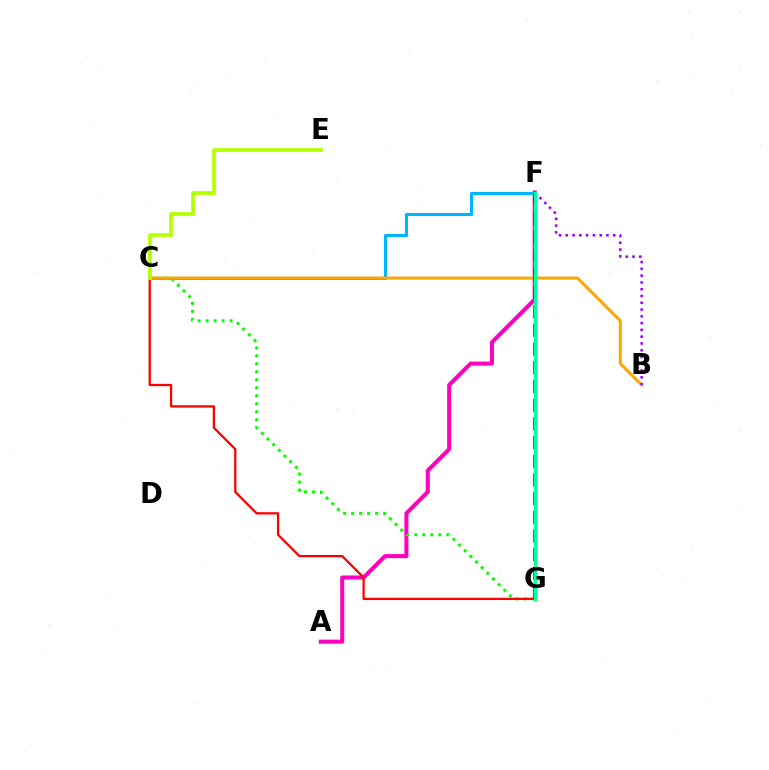{('A', 'F'): [{'color': '#ff00bd', 'line_style': 'solid', 'thickness': 2.91}], ('C', 'F'): [{'color': '#00b5ff', 'line_style': 'solid', 'thickness': 2.24}], ('C', 'G'): [{'color': '#08ff00', 'line_style': 'dotted', 'thickness': 2.17}, {'color': '#ff0000', 'line_style': 'solid', 'thickness': 1.63}], ('B', 'C'): [{'color': '#ffa500', 'line_style': 'solid', 'thickness': 2.18}], ('B', 'F'): [{'color': '#9b00ff', 'line_style': 'dotted', 'thickness': 1.84}], ('C', 'E'): [{'color': '#b3ff00', 'line_style': 'solid', 'thickness': 2.67}], ('F', 'G'): [{'color': '#0010ff', 'line_style': 'dashed', 'thickness': 2.54}, {'color': '#00ff9d', 'line_style': 'solid', 'thickness': 2.45}]}